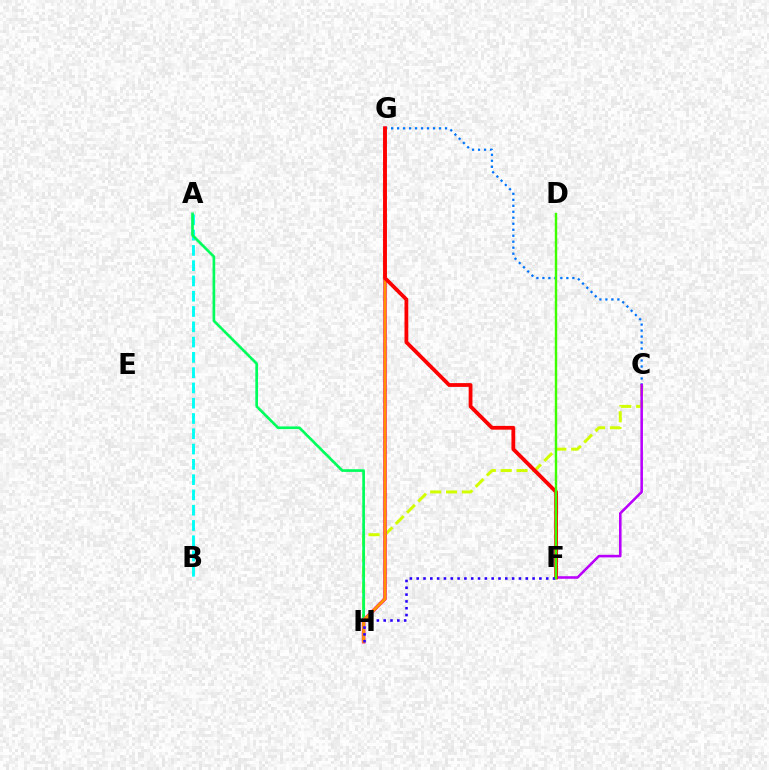{('C', 'H'): [{'color': '#d1ff00', 'line_style': 'dashed', 'thickness': 2.16}], ('A', 'B'): [{'color': '#00fff6', 'line_style': 'dashed', 'thickness': 2.08}], ('A', 'H'): [{'color': '#00ff5c', 'line_style': 'solid', 'thickness': 1.93}], ('G', 'H'): [{'color': '#ff00ac', 'line_style': 'solid', 'thickness': 2.6}, {'color': '#ff9400', 'line_style': 'solid', 'thickness': 2.13}], ('C', 'G'): [{'color': '#0074ff', 'line_style': 'dotted', 'thickness': 1.63}], ('C', 'F'): [{'color': '#b900ff', 'line_style': 'solid', 'thickness': 1.86}], ('F', 'G'): [{'color': '#ff0000', 'line_style': 'solid', 'thickness': 2.73}], ('F', 'H'): [{'color': '#2500ff', 'line_style': 'dotted', 'thickness': 1.85}], ('D', 'F'): [{'color': '#3dff00', 'line_style': 'solid', 'thickness': 1.74}]}